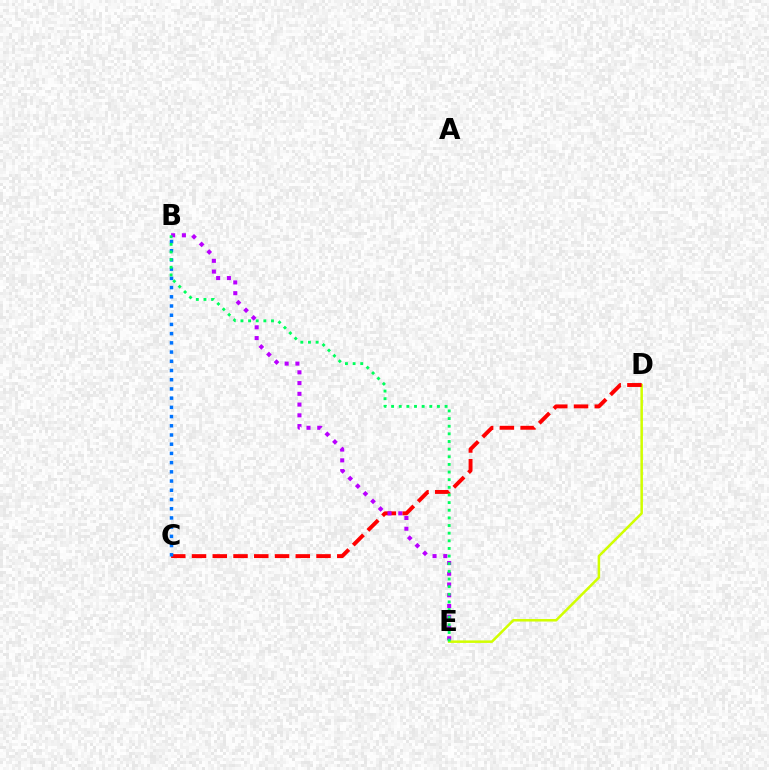{('D', 'E'): [{'color': '#d1ff00', 'line_style': 'solid', 'thickness': 1.81}], ('C', 'D'): [{'color': '#ff0000', 'line_style': 'dashed', 'thickness': 2.82}], ('B', 'C'): [{'color': '#0074ff', 'line_style': 'dotted', 'thickness': 2.5}], ('B', 'E'): [{'color': '#b900ff', 'line_style': 'dotted', 'thickness': 2.92}, {'color': '#00ff5c', 'line_style': 'dotted', 'thickness': 2.08}]}